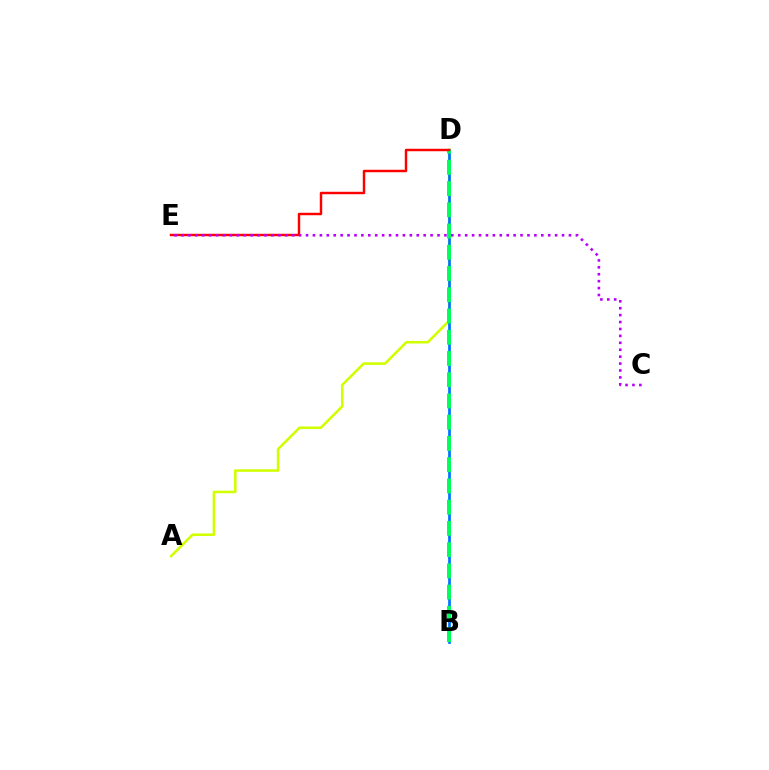{('A', 'D'): [{'color': '#d1ff00', 'line_style': 'solid', 'thickness': 1.86}], ('B', 'D'): [{'color': '#0074ff', 'line_style': 'solid', 'thickness': 1.97}, {'color': '#00ff5c', 'line_style': 'dashed', 'thickness': 2.89}], ('D', 'E'): [{'color': '#ff0000', 'line_style': 'solid', 'thickness': 1.76}], ('C', 'E'): [{'color': '#b900ff', 'line_style': 'dotted', 'thickness': 1.88}]}